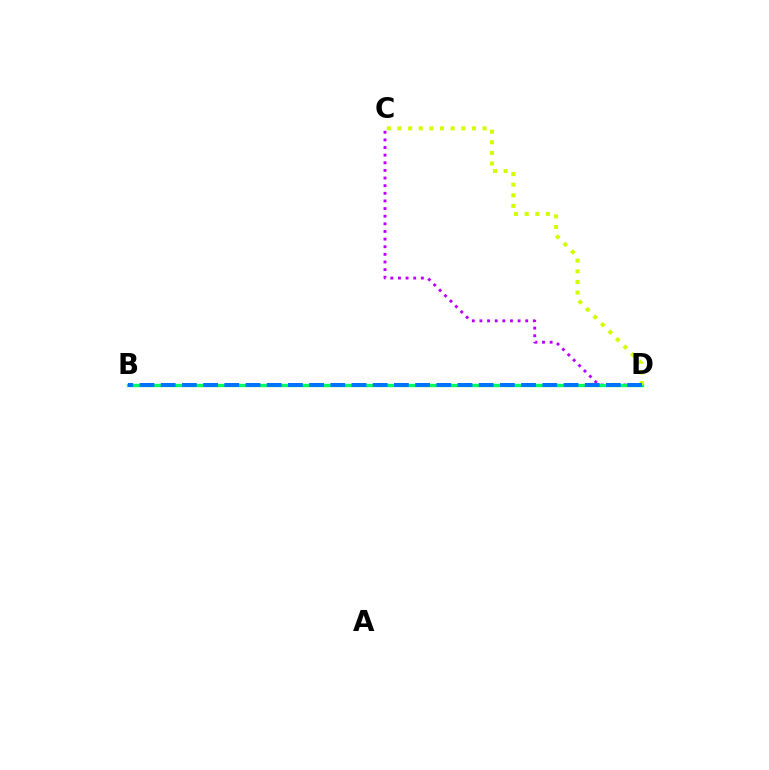{('B', 'D'): [{'color': '#ff0000', 'line_style': 'dotted', 'thickness': 2.14}, {'color': '#00ff5c', 'line_style': 'solid', 'thickness': 2.4}, {'color': '#0074ff', 'line_style': 'dashed', 'thickness': 2.88}], ('C', 'D'): [{'color': '#b900ff', 'line_style': 'dotted', 'thickness': 2.07}, {'color': '#d1ff00', 'line_style': 'dotted', 'thickness': 2.89}]}